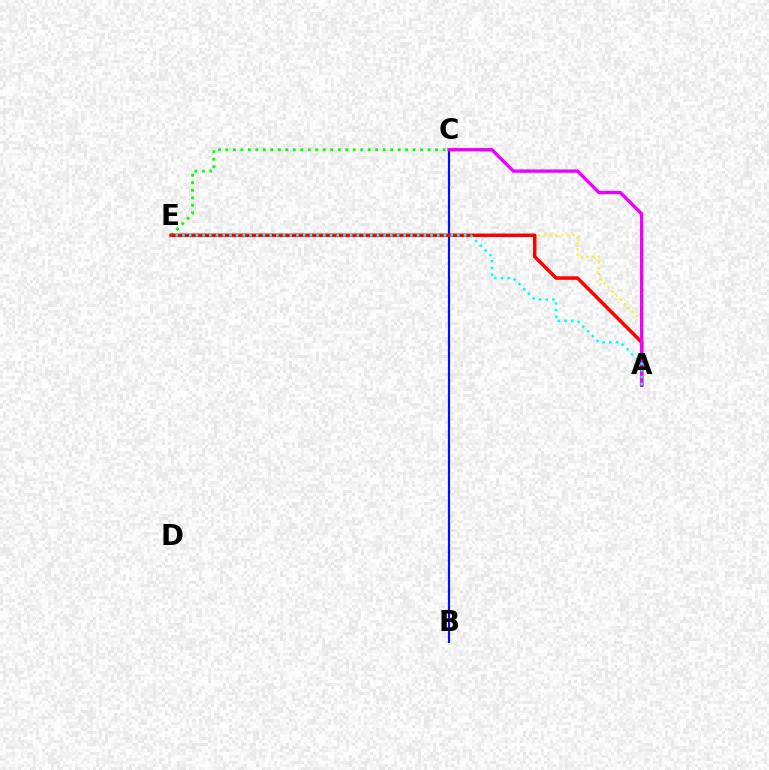{('A', 'E'): [{'color': '#fcf500', 'line_style': 'dotted', 'thickness': 1.58}, {'color': '#ff0000', 'line_style': 'solid', 'thickness': 2.52}, {'color': '#00fff6', 'line_style': 'dotted', 'thickness': 1.82}], ('C', 'E'): [{'color': '#08ff00', 'line_style': 'dotted', 'thickness': 2.04}], ('B', 'C'): [{'color': '#0010ff', 'line_style': 'solid', 'thickness': 1.57}], ('A', 'C'): [{'color': '#ee00ff', 'line_style': 'solid', 'thickness': 2.41}]}